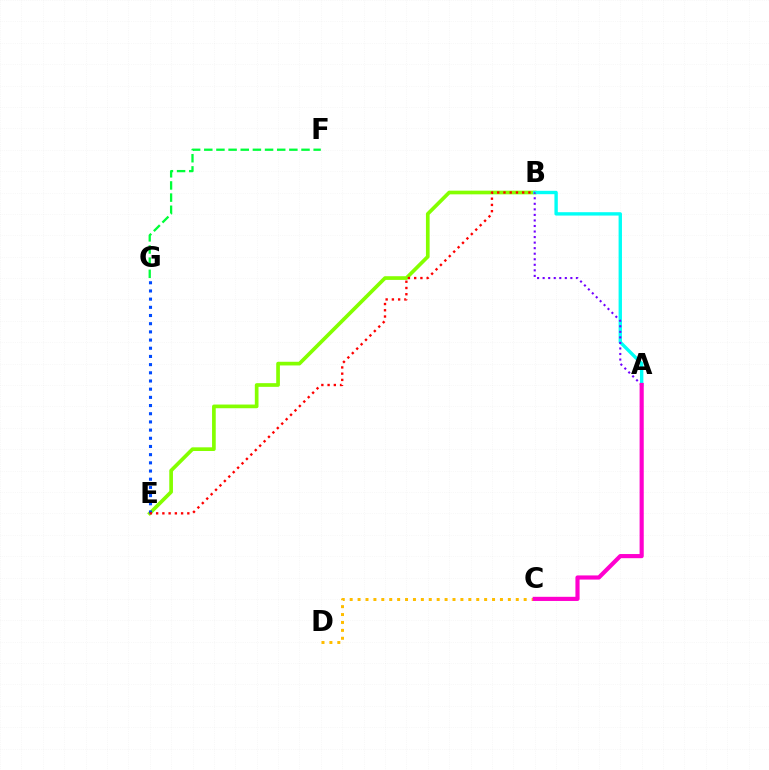{('B', 'E'): [{'color': '#84ff00', 'line_style': 'solid', 'thickness': 2.65}, {'color': '#ff0000', 'line_style': 'dotted', 'thickness': 1.7}], ('F', 'G'): [{'color': '#00ff39', 'line_style': 'dashed', 'thickness': 1.65}], ('A', 'B'): [{'color': '#00fff6', 'line_style': 'solid', 'thickness': 2.43}, {'color': '#7200ff', 'line_style': 'dotted', 'thickness': 1.51}], ('C', 'D'): [{'color': '#ffbd00', 'line_style': 'dotted', 'thickness': 2.15}], ('E', 'G'): [{'color': '#004bff', 'line_style': 'dotted', 'thickness': 2.22}], ('A', 'C'): [{'color': '#ff00cf', 'line_style': 'solid', 'thickness': 2.99}]}